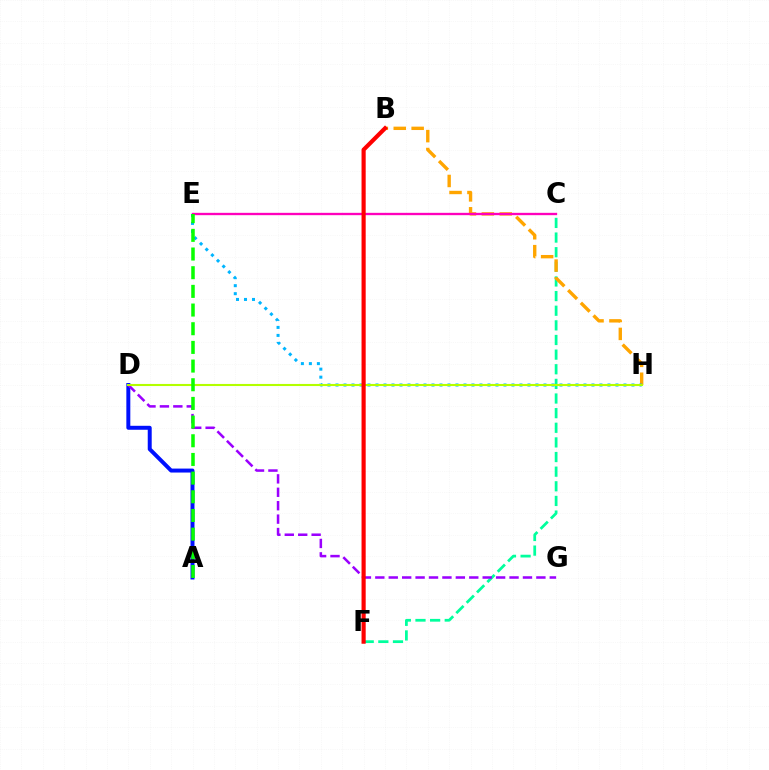{('C', 'F'): [{'color': '#00ff9d', 'line_style': 'dashed', 'thickness': 1.99}], ('A', 'D'): [{'color': '#0010ff', 'line_style': 'solid', 'thickness': 2.86}], ('B', 'H'): [{'color': '#ffa500', 'line_style': 'dashed', 'thickness': 2.43}], ('E', 'H'): [{'color': '#00b5ff', 'line_style': 'dotted', 'thickness': 2.17}], ('C', 'E'): [{'color': '#ff00bd', 'line_style': 'solid', 'thickness': 1.68}], ('D', 'G'): [{'color': '#9b00ff', 'line_style': 'dashed', 'thickness': 1.82}], ('D', 'H'): [{'color': '#b3ff00', 'line_style': 'solid', 'thickness': 1.51}], ('B', 'F'): [{'color': '#ff0000', 'line_style': 'solid', 'thickness': 2.99}], ('A', 'E'): [{'color': '#08ff00', 'line_style': 'dashed', 'thickness': 2.54}]}